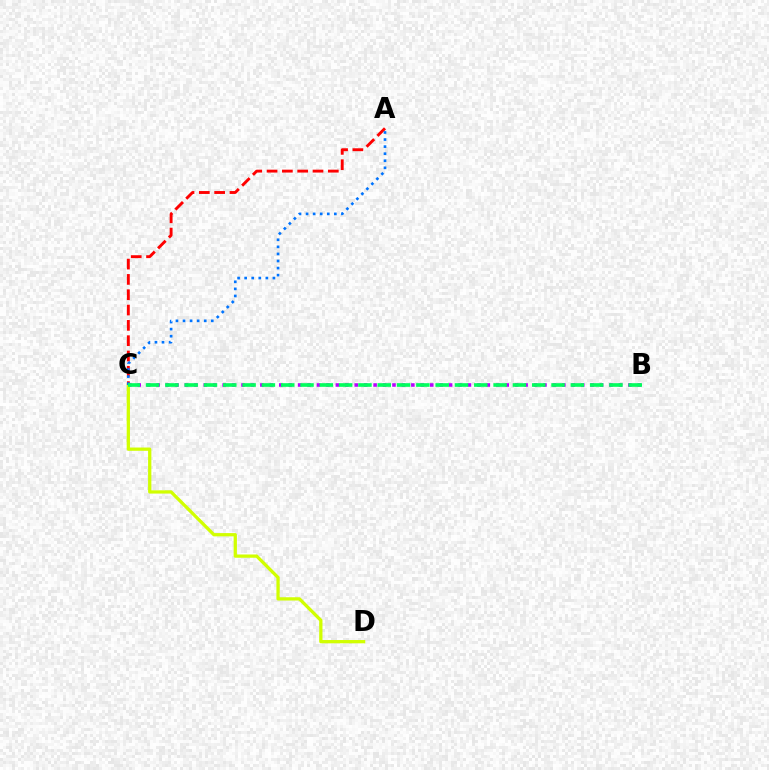{('B', 'C'): [{'color': '#b900ff', 'line_style': 'dotted', 'thickness': 2.56}, {'color': '#00ff5c', 'line_style': 'dashed', 'thickness': 2.62}], ('A', 'C'): [{'color': '#ff0000', 'line_style': 'dashed', 'thickness': 2.08}, {'color': '#0074ff', 'line_style': 'dotted', 'thickness': 1.92}], ('C', 'D'): [{'color': '#d1ff00', 'line_style': 'solid', 'thickness': 2.35}]}